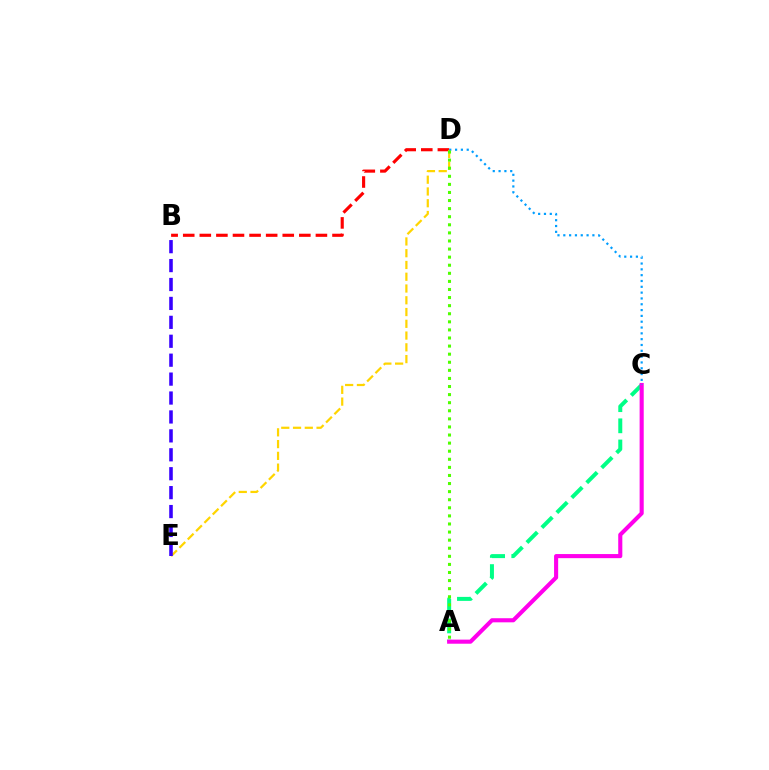{('A', 'C'): [{'color': '#00ff86', 'line_style': 'dashed', 'thickness': 2.87}, {'color': '#ff00ed', 'line_style': 'solid', 'thickness': 2.95}], ('B', 'D'): [{'color': '#ff0000', 'line_style': 'dashed', 'thickness': 2.25}], ('D', 'E'): [{'color': '#ffd500', 'line_style': 'dashed', 'thickness': 1.6}], ('B', 'E'): [{'color': '#3700ff', 'line_style': 'dashed', 'thickness': 2.57}], ('C', 'D'): [{'color': '#009eff', 'line_style': 'dotted', 'thickness': 1.58}], ('A', 'D'): [{'color': '#4fff00', 'line_style': 'dotted', 'thickness': 2.2}]}